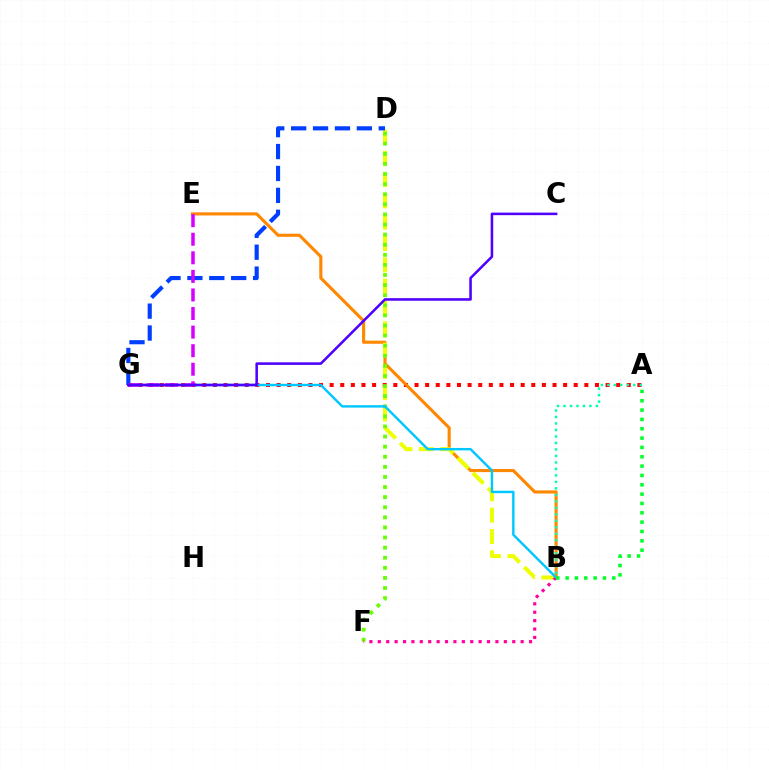{('A', 'G'): [{'color': '#ff0000', 'line_style': 'dotted', 'thickness': 2.88}], ('B', 'E'): [{'color': '#ff8800', 'line_style': 'solid', 'thickness': 2.24}], ('B', 'D'): [{'color': '#eeff00', 'line_style': 'dashed', 'thickness': 2.9}], ('D', 'G'): [{'color': '#003fff', 'line_style': 'dashed', 'thickness': 2.98}], ('D', 'F'): [{'color': '#66ff00', 'line_style': 'dotted', 'thickness': 2.74}], ('B', 'F'): [{'color': '#ff00a0', 'line_style': 'dotted', 'thickness': 2.28}], ('B', 'G'): [{'color': '#00c7ff', 'line_style': 'solid', 'thickness': 1.74}], ('A', 'B'): [{'color': '#00ff27', 'line_style': 'dotted', 'thickness': 2.54}, {'color': '#00ffaf', 'line_style': 'dotted', 'thickness': 1.76}], ('E', 'G'): [{'color': '#d600ff', 'line_style': 'dashed', 'thickness': 2.52}], ('C', 'G'): [{'color': '#4f00ff', 'line_style': 'solid', 'thickness': 1.84}]}